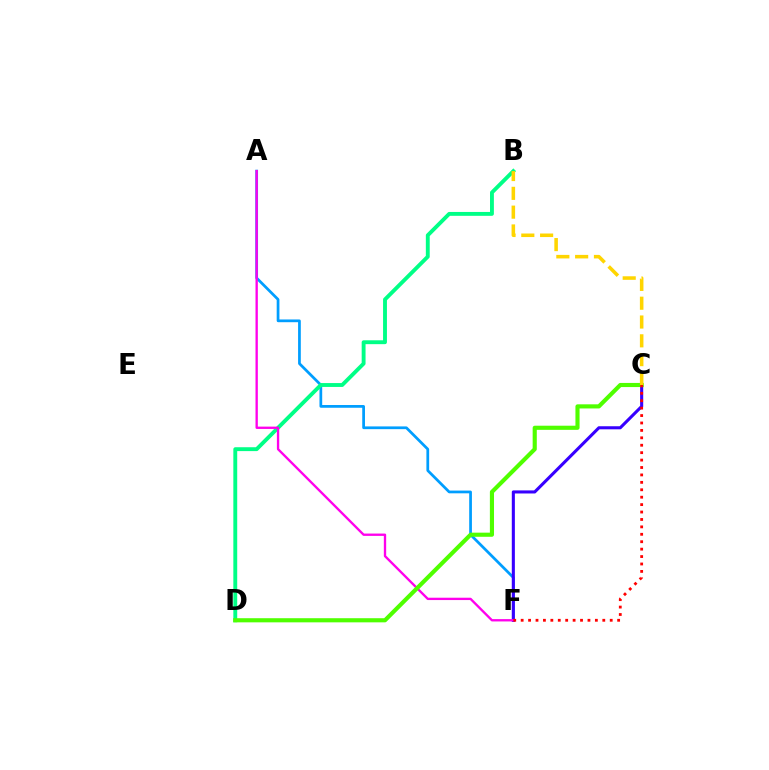{('A', 'F'): [{'color': '#009eff', 'line_style': 'solid', 'thickness': 1.97}, {'color': '#ff00ed', 'line_style': 'solid', 'thickness': 1.68}], ('C', 'F'): [{'color': '#3700ff', 'line_style': 'solid', 'thickness': 2.21}, {'color': '#ff0000', 'line_style': 'dotted', 'thickness': 2.02}], ('B', 'D'): [{'color': '#00ff86', 'line_style': 'solid', 'thickness': 2.79}], ('C', 'D'): [{'color': '#4fff00', 'line_style': 'solid', 'thickness': 2.97}], ('B', 'C'): [{'color': '#ffd500', 'line_style': 'dashed', 'thickness': 2.55}]}